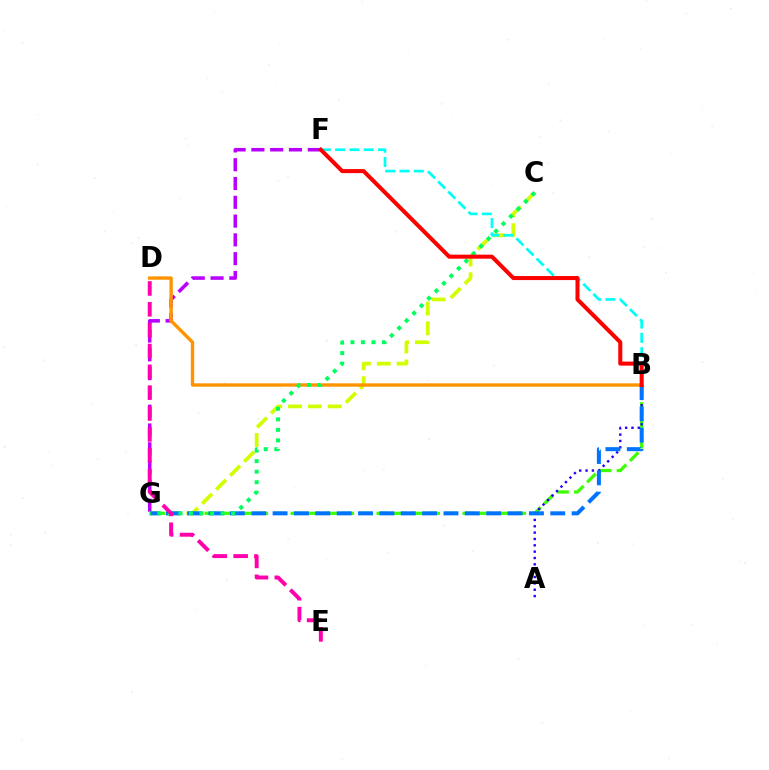{('C', 'G'): [{'color': '#d1ff00', 'line_style': 'dashed', 'thickness': 2.69}, {'color': '#00ff5c', 'line_style': 'dotted', 'thickness': 2.86}], ('F', 'G'): [{'color': '#b900ff', 'line_style': 'dashed', 'thickness': 2.55}], ('B', 'F'): [{'color': '#00fff6', 'line_style': 'dashed', 'thickness': 1.94}, {'color': '#ff0000', 'line_style': 'solid', 'thickness': 2.91}], ('B', 'G'): [{'color': '#3dff00', 'line_style': 'dashed', 'thickness': 2.34}, {'color': '#0074ff', 'line_style': 'dashed', 'thickness': 2.9}], ('A', 'B'): [{'color': '#2500ff', 'line_style': 'dotted', 'thickness': 1.72}], ('B', 'D'): [{'color': '#ff9400', 'line_style': 'solid', 'thickness': 2.43}], ('D', 'E'): [{'color': '#ff00ac', 'line_style': 'dashed', 'thickness': 2.83}]}